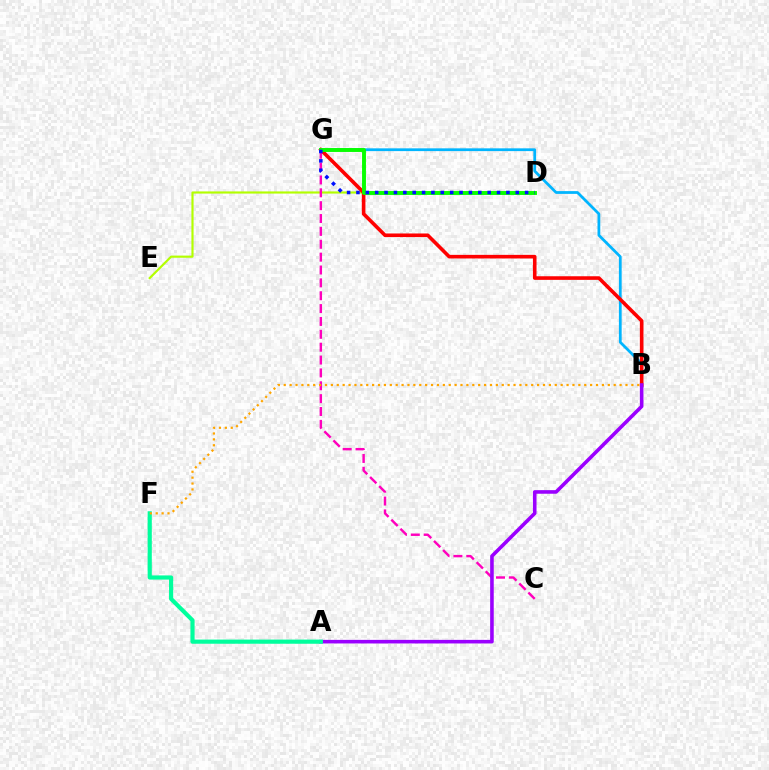{('D', 'E'): [{'color': '#b3ff00', 'line_style': 'solid', 'thickness': 1.55}], ('C', 'G'): [{'color': '#ff00bd', 'line_style': 'dashed', 'thickness': 1.75}], ('B', 'G'): [{'color': '#00b5ff', 'line_style': 'solid', 'thickness': 1.99}, {'color': '#ff0000', 'line_style': 'solid', 'thickness': 2.6}], ('A', 'B'): [{'color': '#9b00ff', 'line_style': 'solid', 'thickness': 2.58}], ('A', 'F'): [{'color': '#00ff9d', 'line_style': 'solid', 'thickness': 2.99}], ('D', 'G'): [{'color': '#08ff00', 'line_style': 'solid', 'thickness': 2.81}, {'color': '#0010ff', 'line_style': 'dotted', 'thickness': 2.55}], ('B', 'F'): [{'color': '#ffa500', 'line_style': 'dotted', 'thickness': 1.6}]}